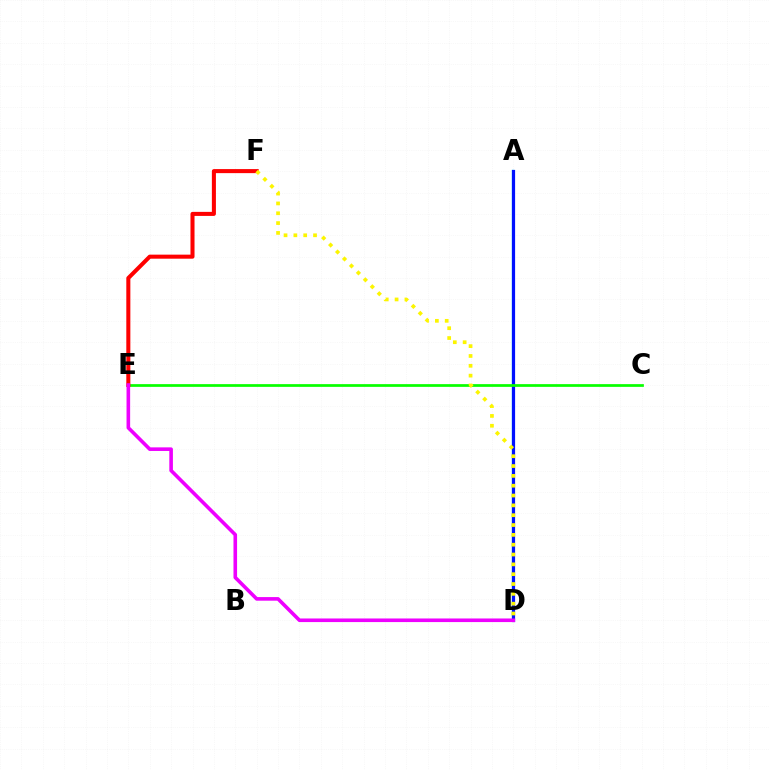{('A', 'D'): [{'color': '#00fff6', 'line_style': 'solid', 'thickness': 1.65}, {'color': '#0010ff', 'line_style': 'solid', 'thickness': 2.3}], ('C', 'E'): [{'color': '#08ff00', 'line_style': 'solid', 'thickness': 1.96}], ('E', 'F'): [{'color': '#ff0000', 'line_style': 'solid', 'thickness': 2.91}], ('D', 'F'): [{'color': '#fcf500', 'line_style': 'dotted', 'thickness': 2.67}], ('D', 'E'): [{'color': '#ee00ff', 'line_style': 'solid', 'thickness': 2.59}]}